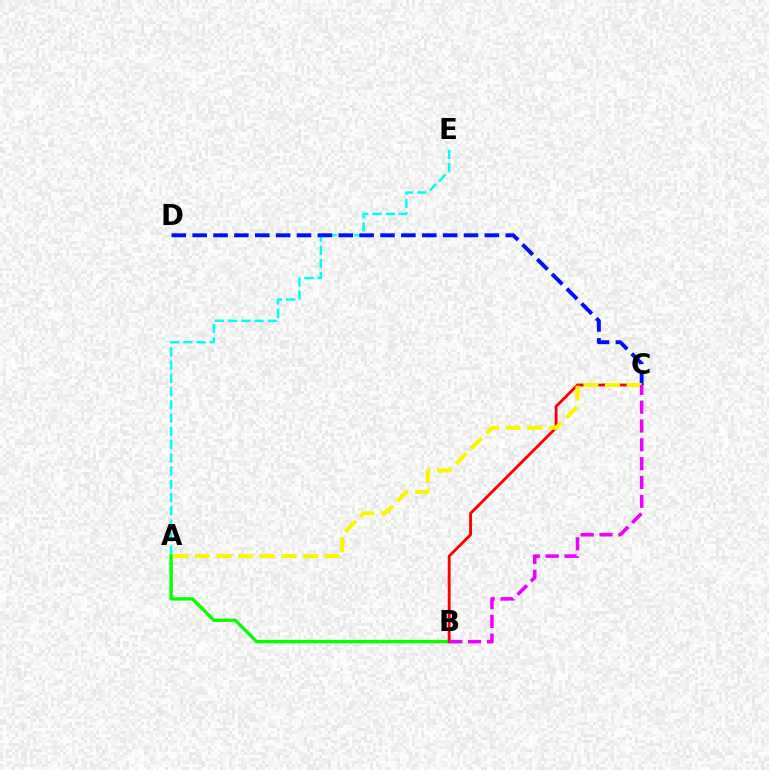{('A', 'E'): [{'color': '#00fff6', 'line_style': 'dashed', 'thickness': 1.8}], ('A', 'B'): [{'color': '#08ff00', 'line_style': 'solid', 'thickness': 2.41}], ('B', 'C'): [{'color': '#ff0000', 'line_style': 'solid', 'thickness': 2.06}, {'color': '#ee00ff', 'line_style': 'dashed', 'thickness': 2.56}], ('C', 'D'): [{'color': '#0010ff', 'line_style': 'dashed', 'thickness': 2.84}], ('A', 'C'): [{'color': '#fcf500', 'line_style': 'dashed', 'thickness': 2.93}]}